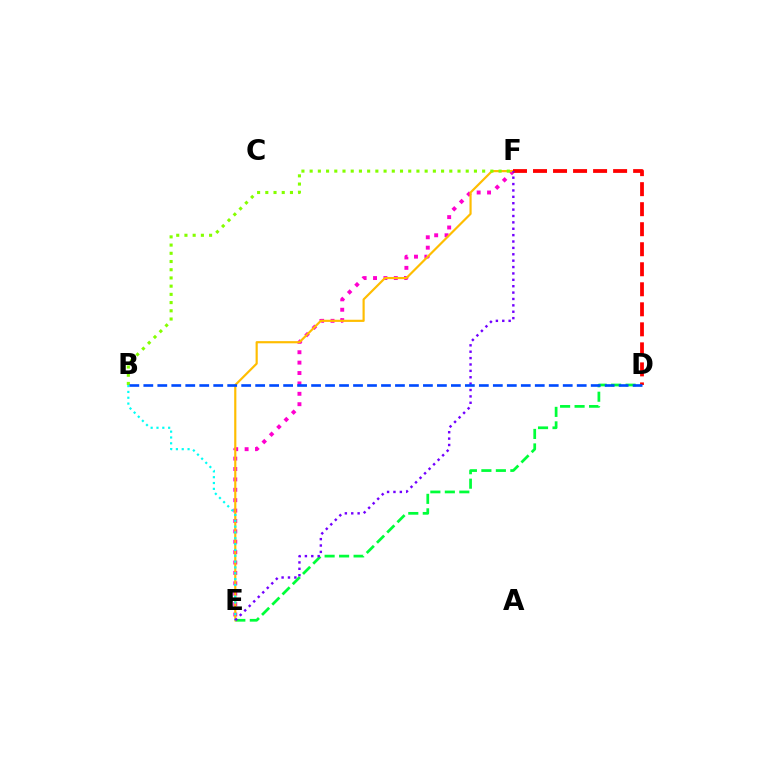{('E', 'F'): [{'color': '#ff00cf', 'line_style': 'dotted', 'thickness': 2.82}, {'color': '#ffbd00', 'line_style': 'solid', 'thickness': 1.57}, {'color': '#7200ff', 'line_style': 'dotted', 'thickness': 1.73}], ('D', 'E'): [{'color': '#00ff39', 'line_style': 'dashed', 'thickness': 1.97}], ('D', 'F'): [{'color': '#ff0000', 'line_style': 'dashed', 'thickness': 2.72}], ('B', 'F'): [{'color': '#84ff00', 'line_style': 'dotted', 'thickness': 2.23}], ('B', 'E'): [{'color': '#00fff6', 'line_style': 'dotted', 'thickness': 1.58}], ('B', 'D'): [{'color': '#004bff', 'line_style': 'dashed', 'thickness': 1.9}]}